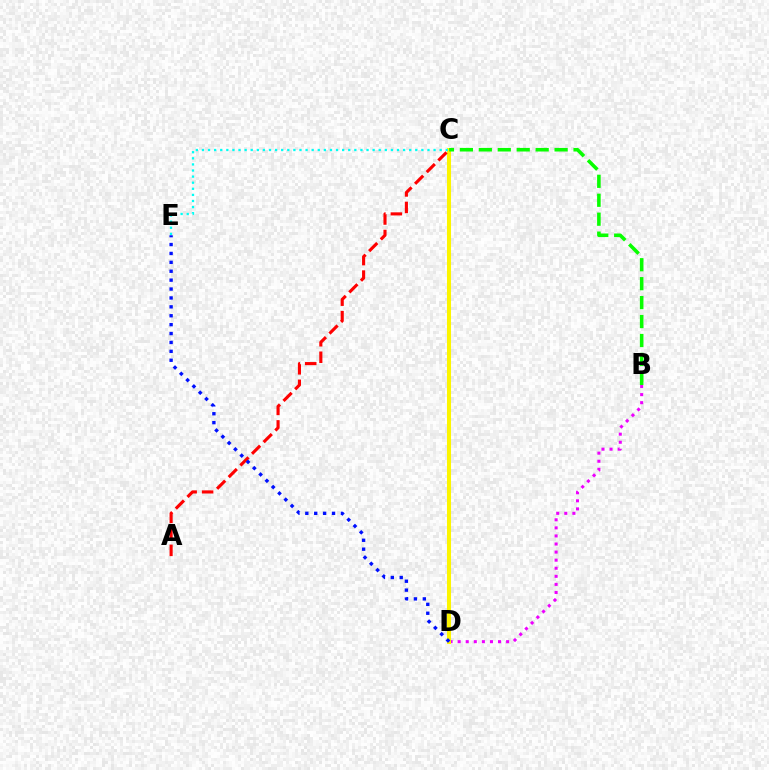{('B', 'D'): [{'color': '#ee00ff', 'line_style': 'dotted', 'thickness': 2.19}], ('C', 'D'): [{'color': '#fcf500', 'line_style': 'solid', 'thickness': 2.91}], ('C', 'E'): [{'color': '#00fff6', 'line_style': 'dotted', 'thickness': 1.66}], ('A', 'C'): [{'color': '#ff0000', 'line_style': 'dashed', 'thickness': 2.24}], ('B', 'C'): [{'color': '#08ff00', 'line_style': 'dashed', 'thickness': 2.57}], ('D', 'E'): [{'color': '#0010ff', 'line_style': 'dotted', 'thickness': 2.42}]}